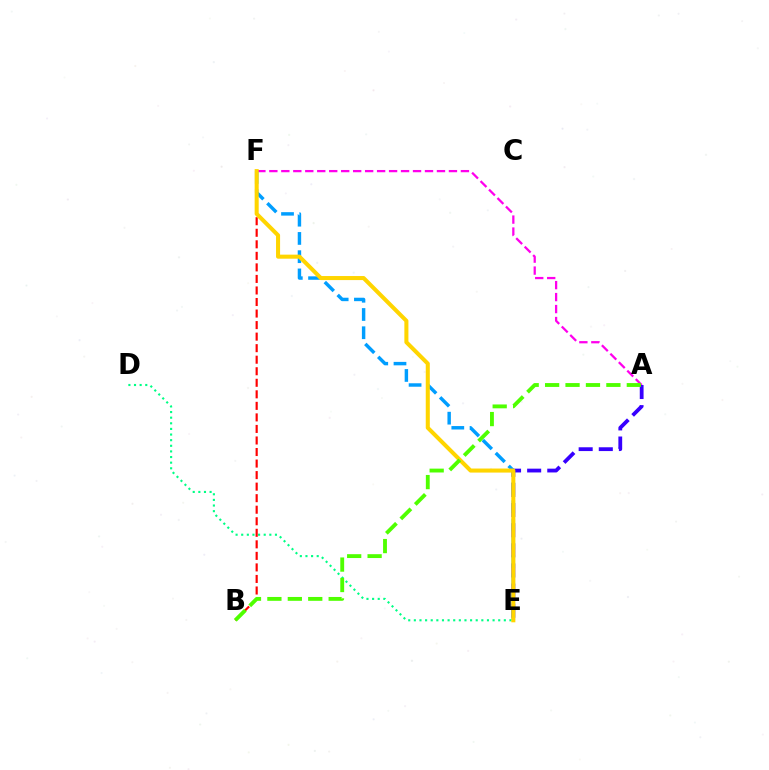{('B', 'F'): [{'color': '#ff0000', 'line_style': 'dashed', 'thickness': 1.57}], ('A', 'F'): [{'color': '#ff00ed', 'line_style': 'dashed', 'thickness': 1.63}], ('A', 'E'): [{'color': '#3700ff', 'line_style': 'dashed', 'thickness': 2.73}], ('E', 'F'): [{'color': '#009eff', 'line_style': 'dashed', 'thickness': 2.48}, {'color': '#ffd500', 'line_style': 'solid', 'thickness': 2.91}], ('D', 'E'): [{'color': '#00ff86', 'line_style': 'dotted', 'thickness': 1.53}], ('A', 'B'): [{'color': '#4fff00', 'line_style': 'dashed', 'thickness': 2.77}]}